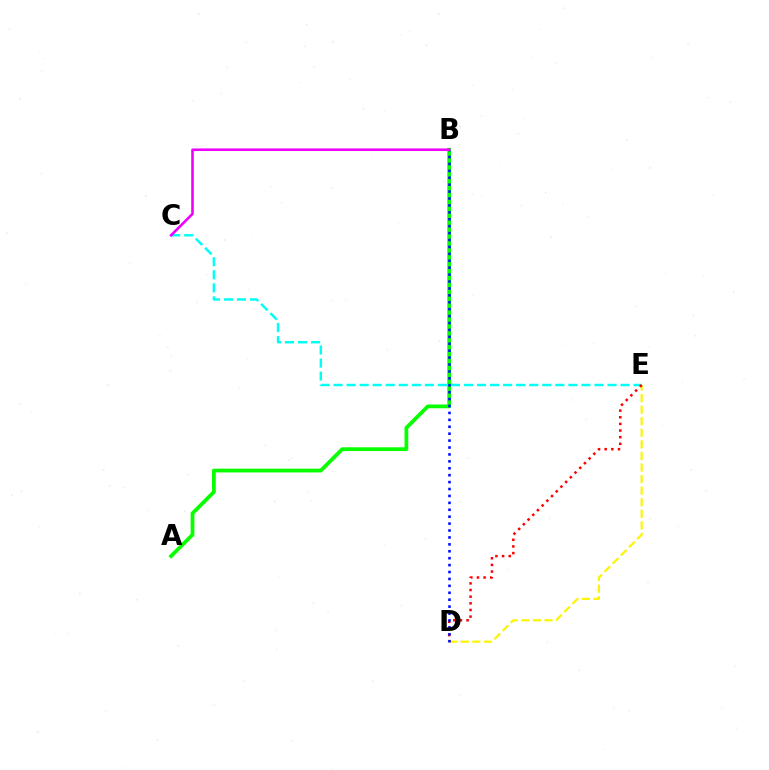{('D', 'E'): [{'color': '#fcf500', 'line_style': 'dashed', 'thickness': 1.57}, {'color': '#ff0000', 'line_style': 'dotted', 'thickness': 1.81}], ('C', 'E'): [{'color': '#00fff6', 'line_style': 'dashed', 'thickness': 1.77}], ('A', 'B'): [{'color': '#08ff00', 'line_style': 'solid', 'thickness': 2.71}], ('B', 'D'): [{'color': '#0010ff', 'line_style': 'dotted', 'thickness': 1.88}], ('B', 'C'): [{'color': '#ee00ff', 'line_style': 'solid', 'thickness': 1.87}]}